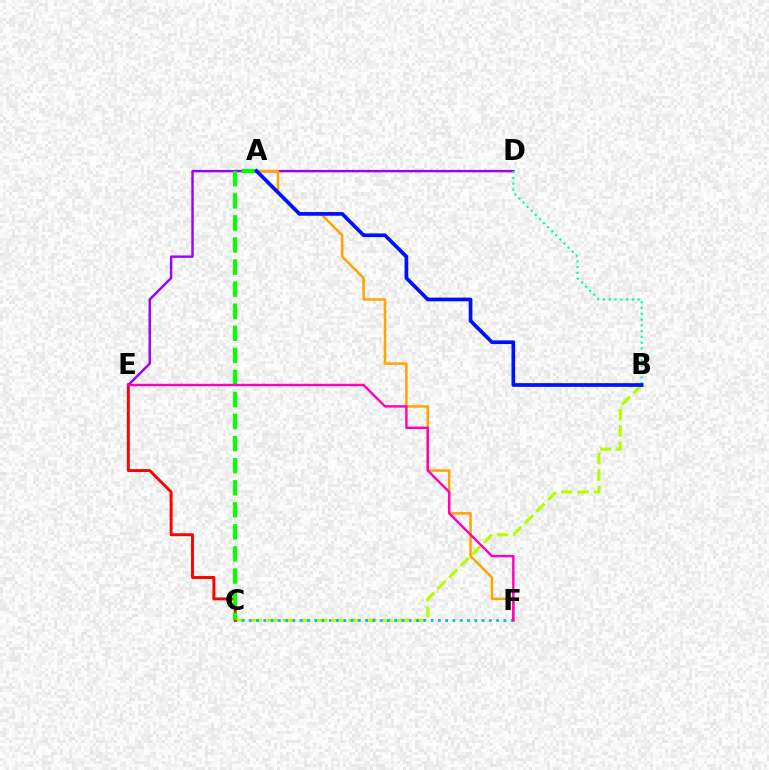{('B', 'C'): [{'color': '#b3ff00', 'line_style': 'dashed', 'thickness': 2.22}], ('D', 'E'): [{'color': '#9b00ff', 'line_style': 'solid', 'thickness': 1.74}], ('A', 'F'): [{'color': '#ffa500', 'line_style': 'solid', 'thickness': 1.8}], ('C', 'F'): [{'color': '#00b5ff', 'line_style': 'dotted', 'thickness': 1.98}], ('C', 'E'): [{'color': '#ff0000', 'line_style': 'solid', 'thickness': 2.11}], ('B', 'D'): [{'color': '#00ff9d', 'line_style': 'dotted', 'thickness': 1.57}], ('A', 'C'): [{'color': '#08ff00', 'line_style': 'dashed', 'thickness': 3.0}], ('E', 'F'): [{'color': '#ff00bd', 'line_style': 'solid', 'thickness': 1.73}], ('A', 'B'): [{'color': '#0010ff', 'line_style': 'solid', 'thickness': 2.66}]}